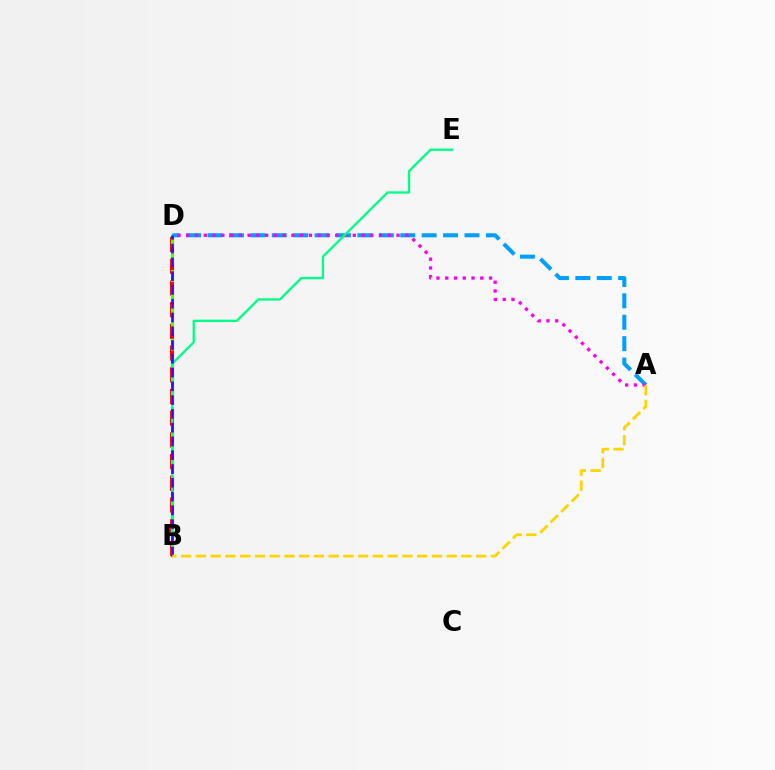{('A', 'D'): [{'color': '#009eff', 'line_style': 'dashed', 'thickness': 2.91}, {'color': '#ff00ed', 'line_style': 'dotted', 'thickness': 2.38}], ('B', 'D'): [{'color': '#ff0000', 'line_style': 'dashed', 'thickness': 2.95}, {'color': '#4fff00', 'line_style': 'dashed', 'thickness': 2.33}, {'color': '#3700ff', 'line_style': 'dashed', 'thickness': 1.87}], ('B', 'E'): [{'color': '#00ff86', 'line_style': 'solid', 'thickness': 1.68}], ('A', 'B'): [{'color': '#ffd500', 'line_style': 'dashed', 'thickness': 2.0}]}